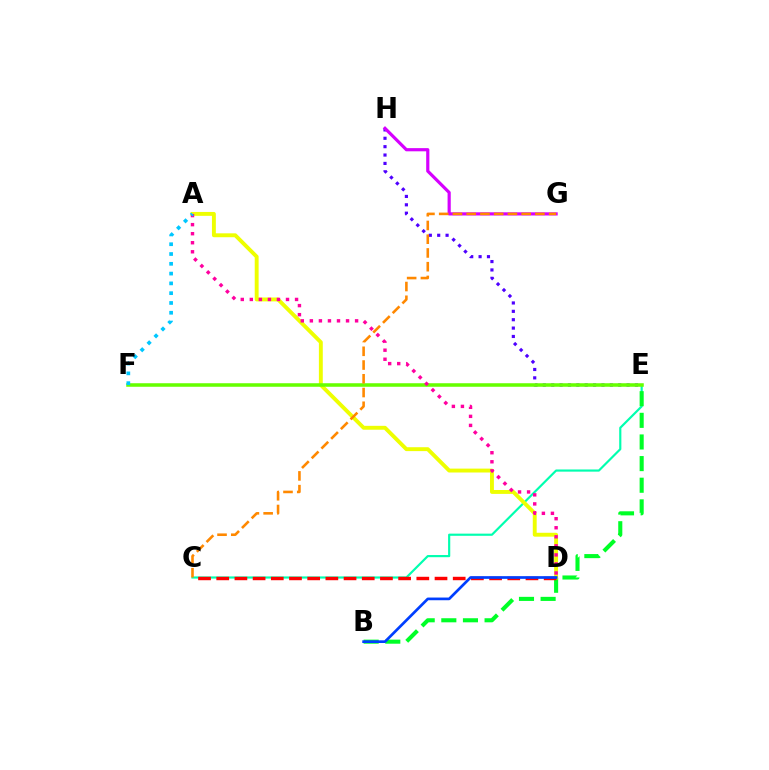{('C', 'E'): [{'color': '#00ffaf', 'line_style': 'solid', 'thickness': 1.56}], ('B', 'E'): [{'color': '#00ff27', 'line_style': 'dashed', 'thickness': 2.94}], ('E', 'H'): [{'color': '#4f00ff', 'line_style': 'dotted', 'thickness': 2.28}], ('A', 'D'): [{'color': '#eeff00', 'line_style': 'solid', 'thickness': 2.81}, {'color': '#ff00a0', 'line_style': 'dotted', 'thickness': 2.46}], ('E', 'F'): [{'color': '#66ff00', 'line_style': 'solid', 'thickness': 2.54}], ('G', 'H'): [{'color': '#d600ff', 'line_style': 'solid', 'thickness': 2.29}], ('C', 'D'): [{'color': '#ff0000', 'line_style': 'dashed', 'thickness': 2.47}], ('C', 'G'): [{'color': '#ff8800', 'line_style': 'dashed', 'thickness': 1.87}], ('A', 'F'): [{'color': '#00c7ff', 'line_style': 'dotted', 'thickness': 2.66}], ('B', 'D'): [{'color': '#003fff', 'line_style': 'solid', 'thickness': 1.94}]}